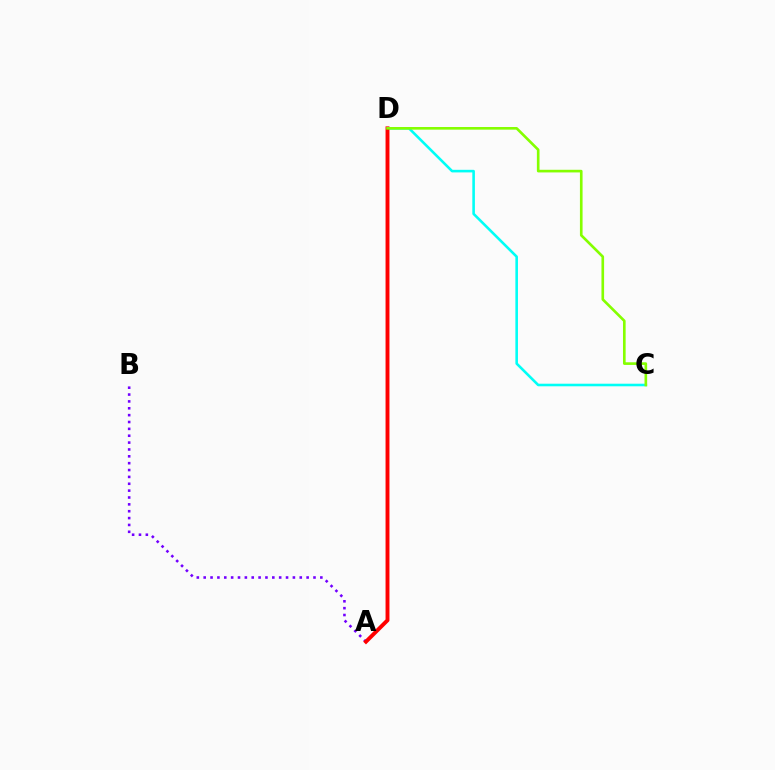{('C', 'D'): [{'color': '#00fff6', 'line_style': 'solid', 'thickness': 1.86}, {'color': '#84ff00', 'line_style': 'solid', 'thickness': 1.9}], ('A', 'B'): [{'color': '#7200ff', 'line_style': 'dotted', 'thickness': 1.86}], ('A', 'D'): [{'color': '#ff0000', 'line_style': 'solid', 'thickness': 2.81}]}